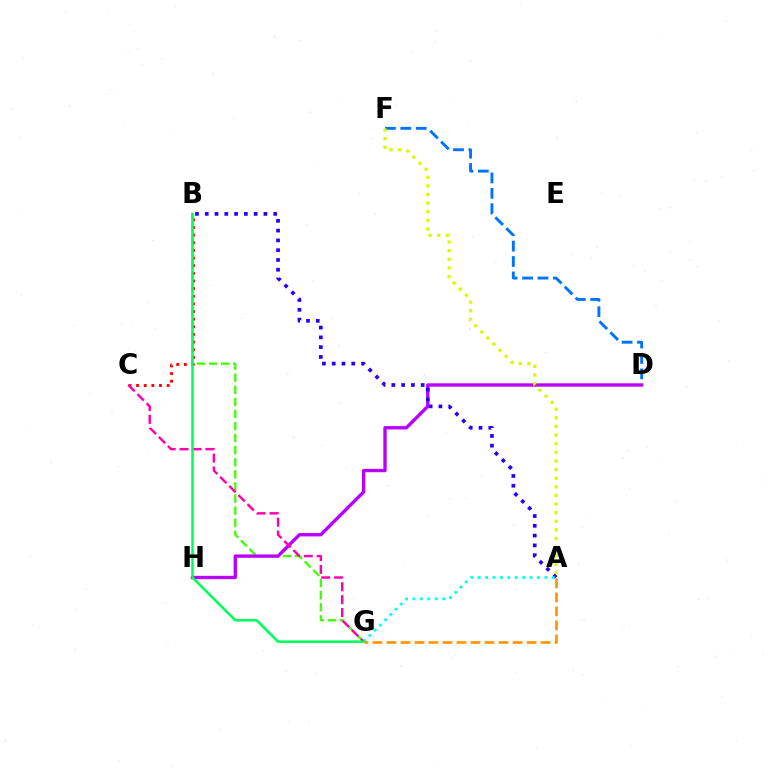{('D', 'F'): [{'color': '#0074ff', 'line_style': 'dashed', 'thickness': 2.09}], ('B', 'G'): [{'color': '#3dff00', 'line_style': 'dashed', 'thickness': 1.64}, {'color': '#00ff5c', 'line_style': 'solid', 'thickness': 1.83}], ('D', 'H'): [{'color': '#b900ff', 'line_style': 'solid', 'thickness': 2.42}], ('A', 'F'): [{'color': '#d1ff00', 'line_style': 'dotted', 'thickness': 2.34}], ('A', 'B'): [{'color': '#2500ff', 'line_style': 'dotted', 'thickness': 2.66}], ('B', 'C'): [{'color': '#ff0000', 'line_style': 'dotted', 'thickness': 2.08}], ('A', 'G'): [{'color': '#00fff6', 'line_style': 'dotted', 'thickness': 2.01}, {'color': '#ff9400', 'line_style': 'dashed', 'thickness': 1.9}], ('C', 'G'): [{'color': '#ff00ac', 'line_style': 'dashed', 'thickness': 1.75}]}